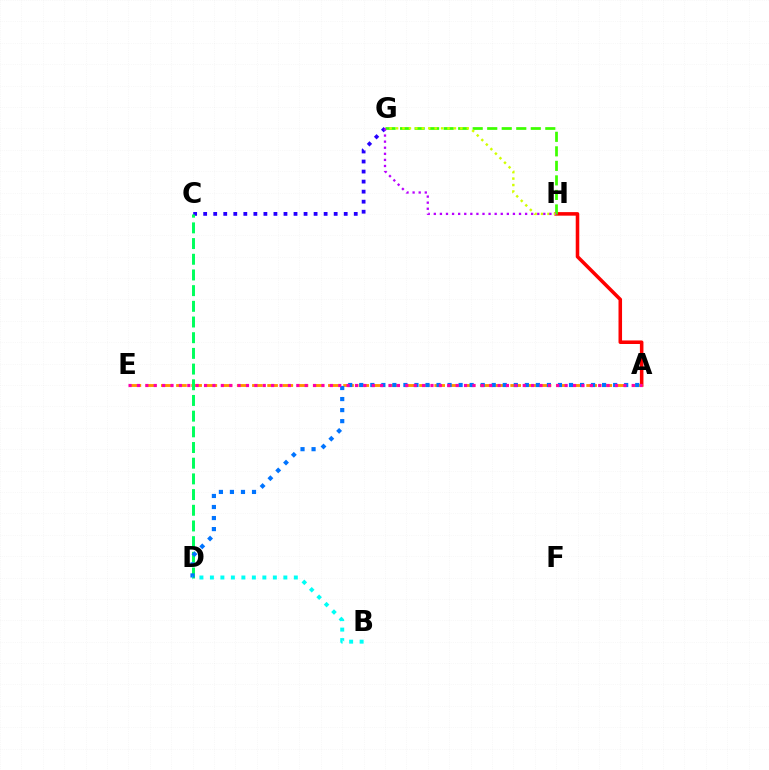{('C', 'G'): [{'color': '#2500ff', 'line_style': 'dotted', 'thickness': 2.73}], ('A', 'H'): [{'color': '#ff0000', 'line_style': 'solid', 'thickness': 2.55}], ('G', 'H'): [{'color': '#3dff00', 'line_style': 'dashed', 'thickness': 1.97}, {'color': '#d1ff00', 'line_style': 'dotted', 'thickness': 1.75}, {'color': '#b900ff', 'line_style': 'dotted', 'thickness': 1.65}], ('A', 'E'): [{'color': '#ff9400', 'line_style': 'dashed', 'thickness': 2.06}, {'color': '#ff00ac', 'line_style': 'dotted', 'thickness': 2.28}], ('C', 'D'): [{'color': '#00ff5c', 'line_style': 'dashed', 'thickness': 2.13}], ('A', 'D'): [{'color': '#0074ff', 'line_style': 'dotted', 'thickness': 3.0}], ('B', 'D'): [{'color': '#00fff6', 'line_style': 'dotted', 'thickness': 2.85}]}